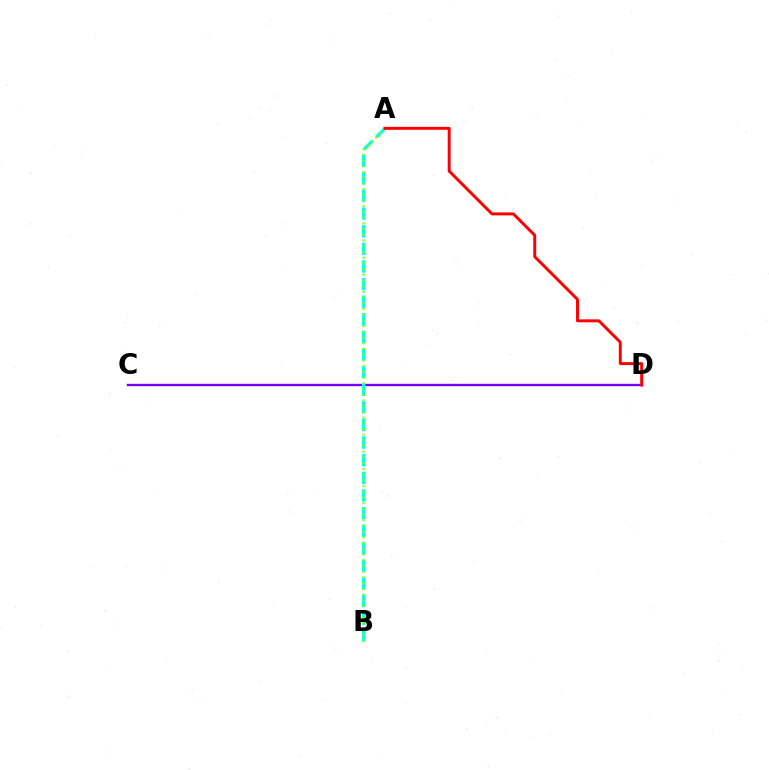{('C', 'D'): [{'color': '#7200ff', 'line_style': 'solid', 'thickness': 1.7}], ('A', 'B'): [{'color': '#00fff6', 'line_style': 'dashed', 'thickness': 2.39}, {'color': '#84ff00', 'line_style': 'dotted', 'thickness': 1.55}], ('A', 'D'): [{'color': '#ff0000', 'line_style': 'solid', 'thickness': 2.12}]}